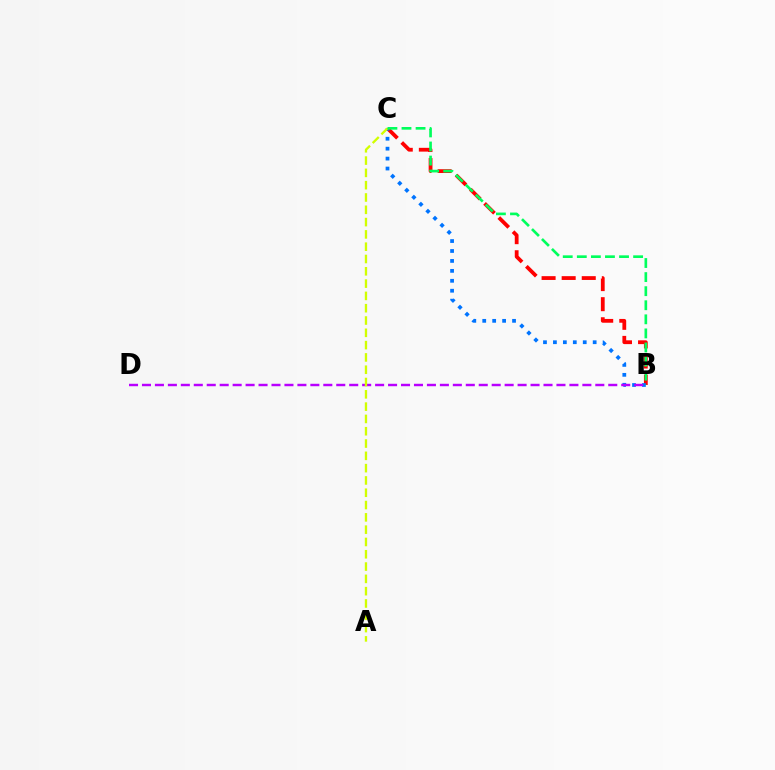{('B', 'C'): [{'color': '#ff0000', 'line_style': 'dashed', 'thickness': 2.73}, {'color': '#0074ff', 'line_style': 'dotted', 'thickness': 2.7}, {'color': '#00ff5c', 'line_style': 'dashed', 'thickness': 1.91}], ('B', 'D'): [{'color': '#b900ff', 'line_style': 'dashed', 'thickness': 1.76}], ('A', 'C'): [{'color': '#d1ff00', 'line_style': 'dashed', 'thickness': 1.67}]}